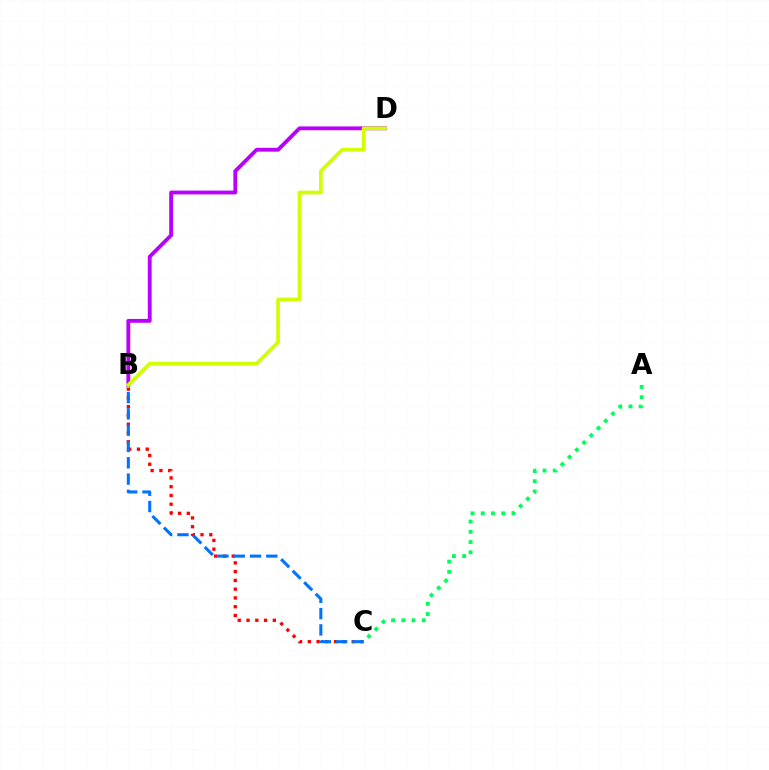{('B', 'C'): [{'color': '#ff0000', 'line_style': 'dotted', 'thickness': 2.38}, {'color': '#0074ff', 'line_style': 'dashed', 'thickness': 2.21}], ('B', 'D'): [{'color': '#b900ff', 'line_style': 'solid', 'thickness': 2.76}, {'color': '#d1ff00', 'line_style': 'solid', 'thickness': 2.66}], ('A', 'C'): [{'color': '#00ff5c', 'line_style': 'dotted', 'thickness': 2.78}]}